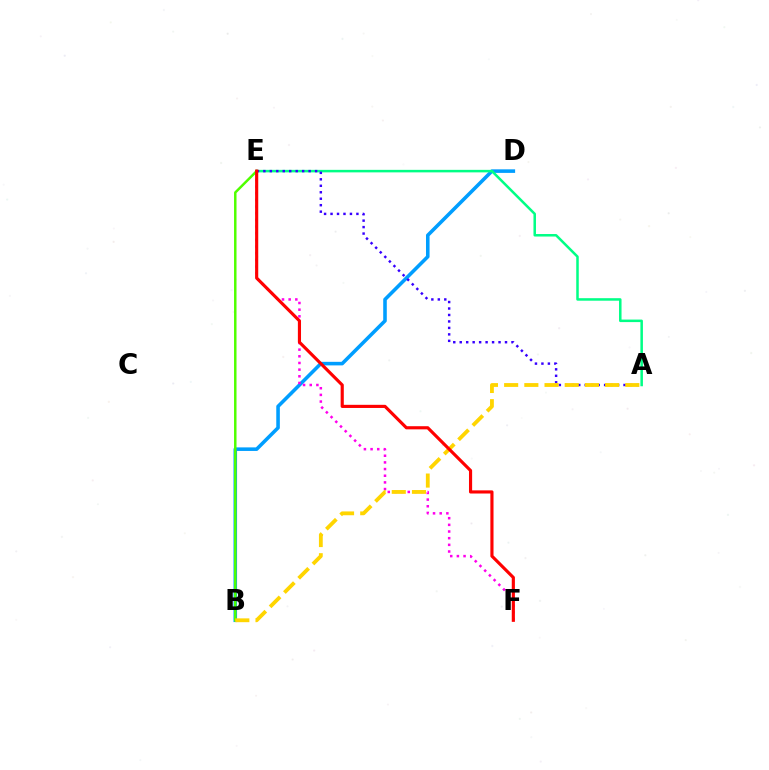{('B', 'D'): [{'color': '#009eff', 'line_style': 'solid', 'thickness': 2.57}], ('E', 'F'): [{'color': '#ff00ed', 'line_style': 'dotted', 'thickness': 1.81}, {'color': '#ff0000', 'line_style': 'solid', 'thickness': 2.26}], ('B', 'E'): [{'color': '#4fff00', 'line_style': 'solid', 'thickness': 1.78}], ('A', 'E'): [{'color': '#00ff86', 'line_style': 'solid', 'thickness': 1.81}, {'color': '#3700ff', 'line_style': 'dotted', 'thickness': 1.76}], ('A', 'B'): [{'color': '#ffd500', 'line_style': 'dashed', 'thickness': 2.74}]}